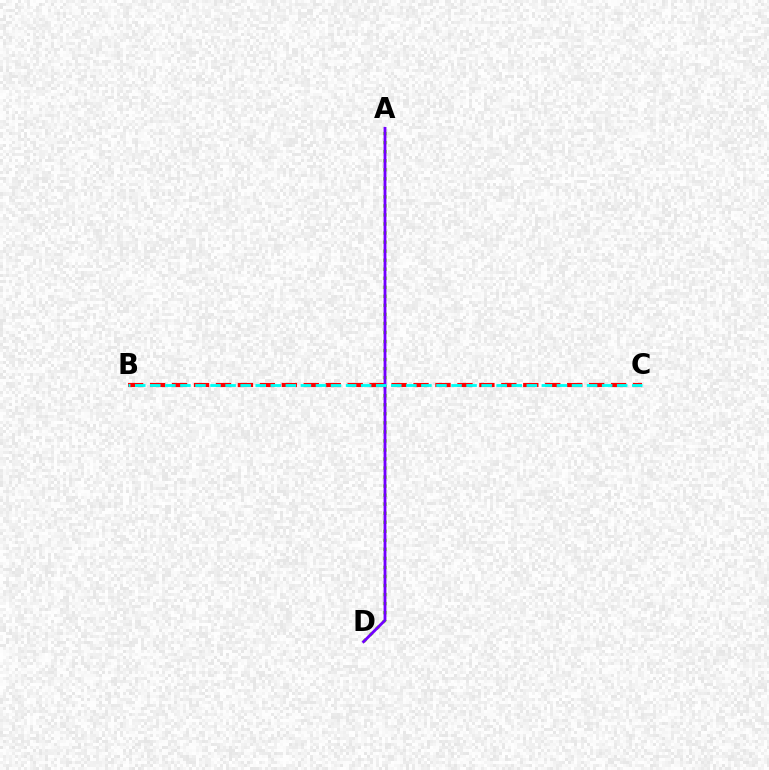{('A', 'D'): [{'color': '#84ff00', 'line_style': 'dotted', 'thickness': 2.46}, {'color': '#7200ff', 'line_style': 'solid', 'thickness': 2.04}], ('B', 'C'): [{'color': '#ff0000', 'line_style': 'dashed', 'thickness': 2.98}, {'color': '#00fff6', 'line_style': 'dashed', 'thickness': 2.05}]}